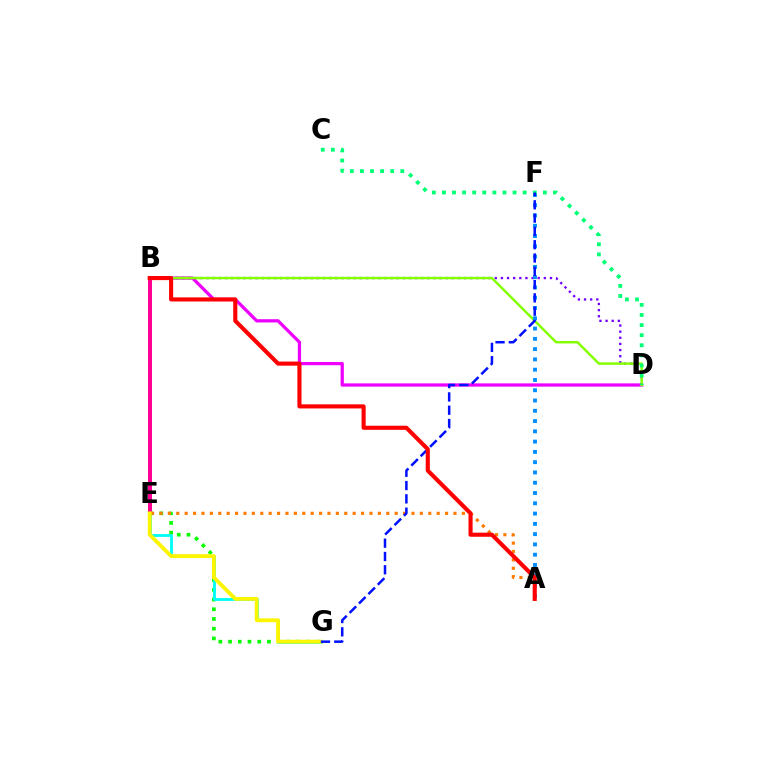{('E', 'G'): [{'color': '#08ff00', 'line_style': 'dotted', 'thickness': 2.64}, {'color': '#fcf500', 'line_style': 'solid', 'thickness': 2.75}], ('B', 'G'): [{'color': '#00fff6', 'line_style': 'solid', 'thickness': 2.05}], ('B', 'E'): [{'color': '#ff0094', 'line_style': 'solid', 'thickness': 2.87}], ('A', 'E'): [{'color': '#ff7c00', 'line_style': 'dotted', 'thickness': 2.28}], ('B', 'D'): [{'color': '#ee00ff', 'line_style': 'solid', 'thickness': 2.35}, {'color': '#7200ff', 'line_style': 'dotted', 'thickness': 1.67}, {'color': '#84ff00', 'line_style': 'solid', 'thickness': 1.78}], ('A', 'F'): [{'color': '#008cff', 'line_style': 'dotted', 'thickness': 2.79}], ('C', 'D'): [{'color': '#00ff74', 'line_style': 'dotted', 'thickness': 2.74}], ('F', 'G'): [{'color': '#0010ff', 'line_style': 'dashed', 'thickness': 1.81}], ('A', 'B'): [{'color': '#ff0000', 'line_style': 'solid', 'thickness': 2.96}]}